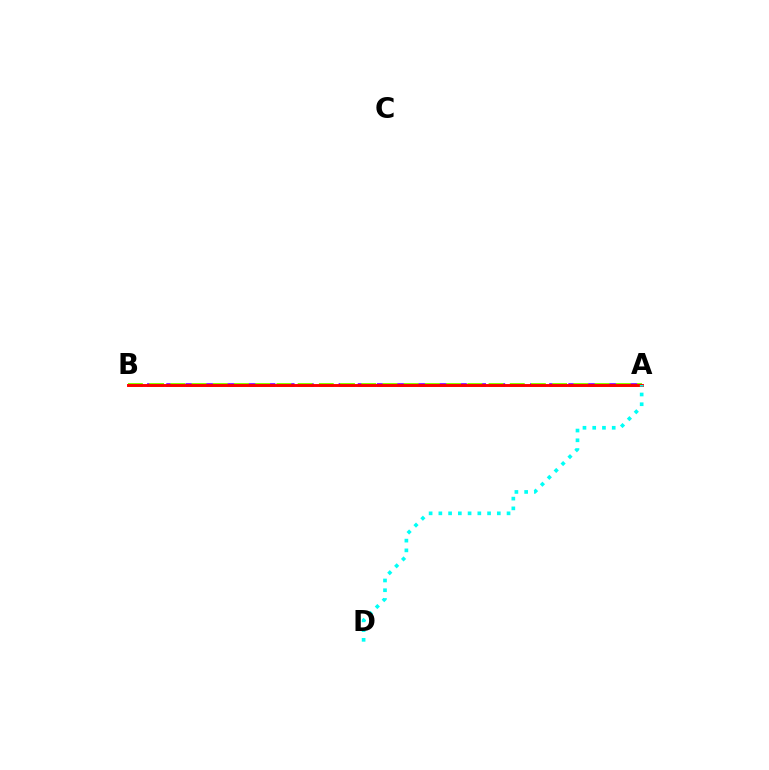{('A', 'B'): [{'color': '#7200ff', 'line_style': 'dashed', 'thickness': 2.6}, {'color': '#84ff00', 'line_style': 'dashed', 'thickness': 2.88}, {'color': '#ff0000', 'line_style': 'solid', 'thickness': 2.1}], ('A', 'D'): [{'color': '#00fff6', 'line_style': 'dotted', 'thickness': 2.65}]}